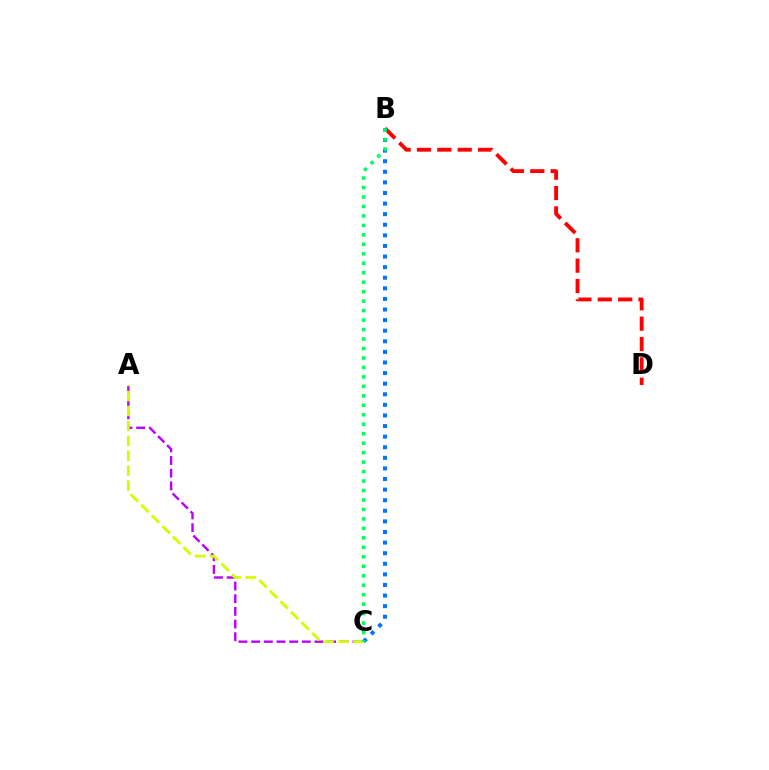{('B', 'D'): [{'color': '#ff0000', 'line_style': 'dashed', 'thickness': 2.77}], ('A', 'C'): [{'color': '#b900ff', 'line_style': 'dashed', 'thickness': 1.72}, {'color': '#d1ff00', 'line_style': 'dashed', 'thickness': 2.03}], ('B', 'C'): [{'color': '#0074ff', 'line_style': 'dotted', 'thickness': 2.88}, {'color': '#00ff5c', 'line_style': 'dotted', 'thickness': 2.57}]}